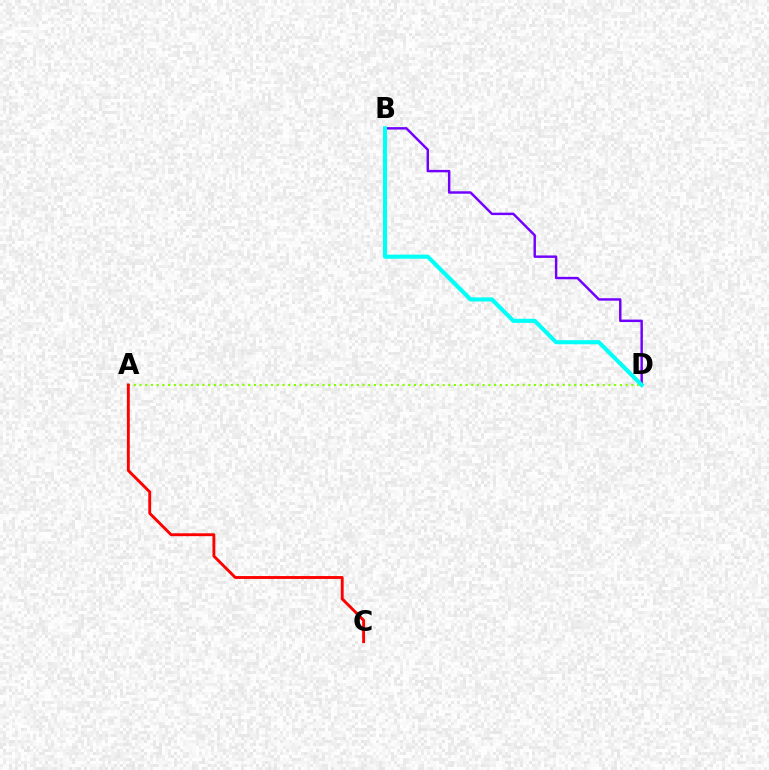{('A', 'D'): [{'color': '#84ff00', 'line_style': 'dotted', 'thickness': 1.55}], ('B', 'D'): [{'color': '#7200ff', 'line_style': 'solid', 'thickness': 1.76}, {'color': '#00fff6', 'line_style': 'solid', 'thickness': 2.95}], ('A', 'C'): [{'color': '#ff0000', 'line_style': 'solid', 'thickness': 2.07}]}